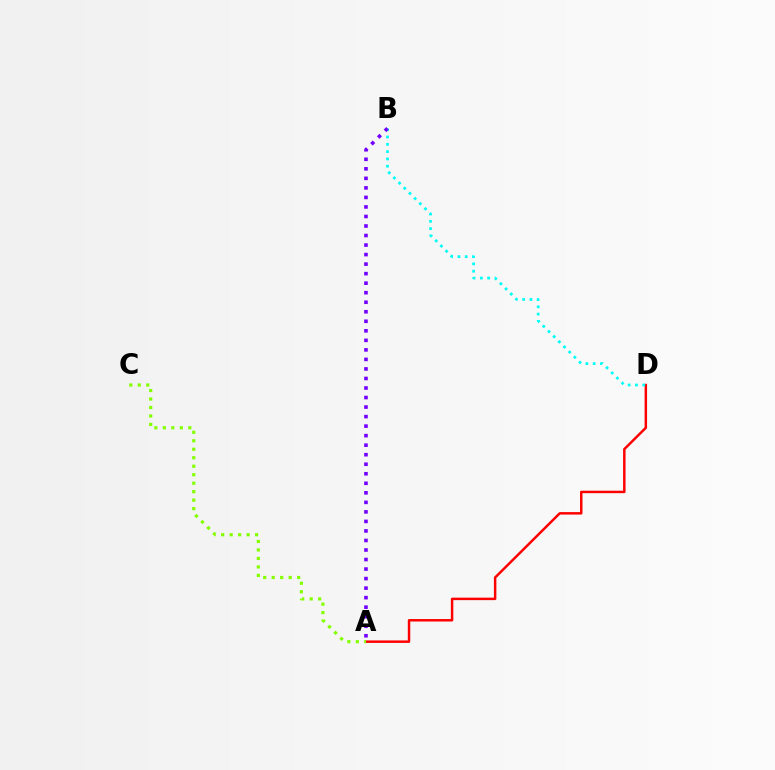{('A', 'D'): [{'color': '#ff0000', 'line_style': 'solid', 'thickness': 1.77}], ('B', 'D'): [{'color': '#00fff6', 'line_style': 'dotted', 'thickness': 1.98}], ('A', 'C'): [{'color': '#84ff00', 'line_style': 'dotted', 'thickness': 2.3}], ('A', 'B'): [{'color': '#7200ff', 'line_style': 'dotted', 'thickness': 2.59}]}